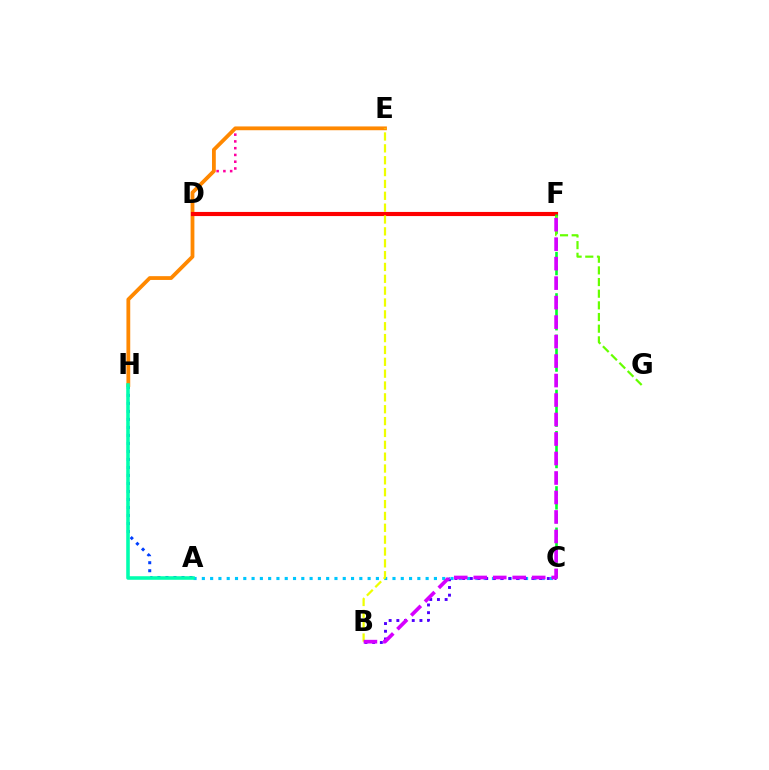{('D', 'E'): [{'color': '#ff00a0', 'line_style': 'dotted', 'thickness': 1.84}], ('A', 'H'): [{'color': '#003fff', 'line_style': 'dotted', 'thickness': 2.18}, {'color': '#00ffaf', 'line_style': 'solid', 'thickness': 2.57}], ('E', 'H'): [{'color': '#ff8800', 'line_style': 'solid', 'thickness': 2.73}], ('A', 'C'): [{'color': '#00c7ff', 'line_style': 'dotted', 'thickness': 2.25}], ('D', 'F'): [{'color': '#ff0000', 'line_style': 'solid', 'thickness': 2.98}], ('B', 'C'): [{'color': '#4f00ff', 'line_style': 'dotted', 'thickness': 2.09}], ('C', 'F'): [{'color': '#00ff27', 'line_style': 'dashed', 'thickness': 1.87}], ('F', 'G'): [{'color': '#66ff00', 'line_style': 'dashed', 'thickness': 1.58}], ('B', 'E'): [{'color': '#eeff00', 'line_style': 'dashed', 'thickness': 1.61}], ('B', 'F'): [{'color': '#d600ff', 'line_style': 'dashed', 'thickness': 2.65}]}